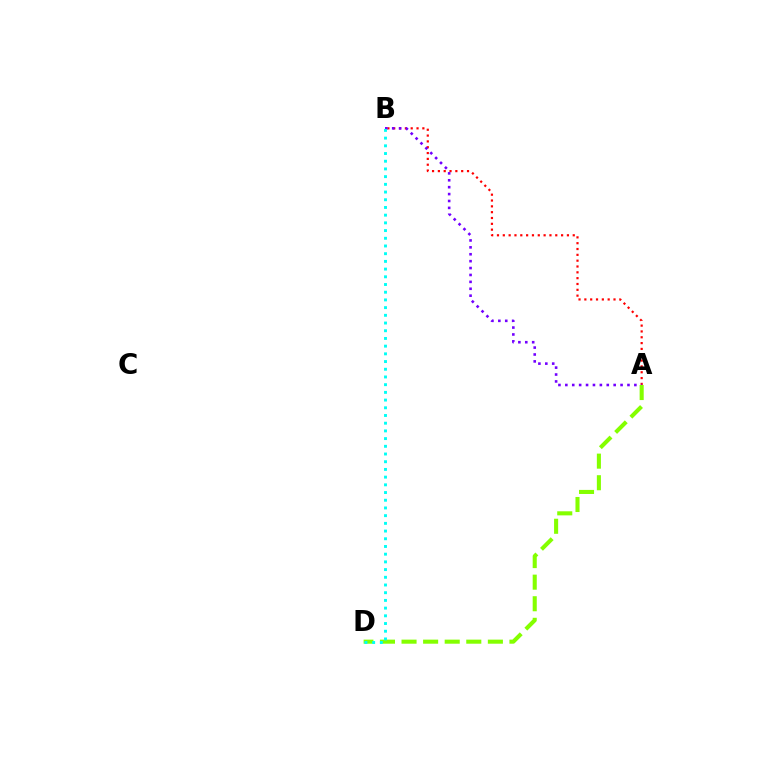{('A', 'B'): [{'color': '#ff0000', 'line_style': 'dotted', 'thickness': 1.58}, {'color': '#7200ff', 'line_style': 'dotted', 'thickness': 1.88}], ('A', 'D'): [{'color': '#84ff00', 'line_style': 'dashed', 'thickness': 2.93}], ('B', 'D'): [{'color': '#00fff6', 'line_style': 'dotted', 'thickness': 2.09}]}